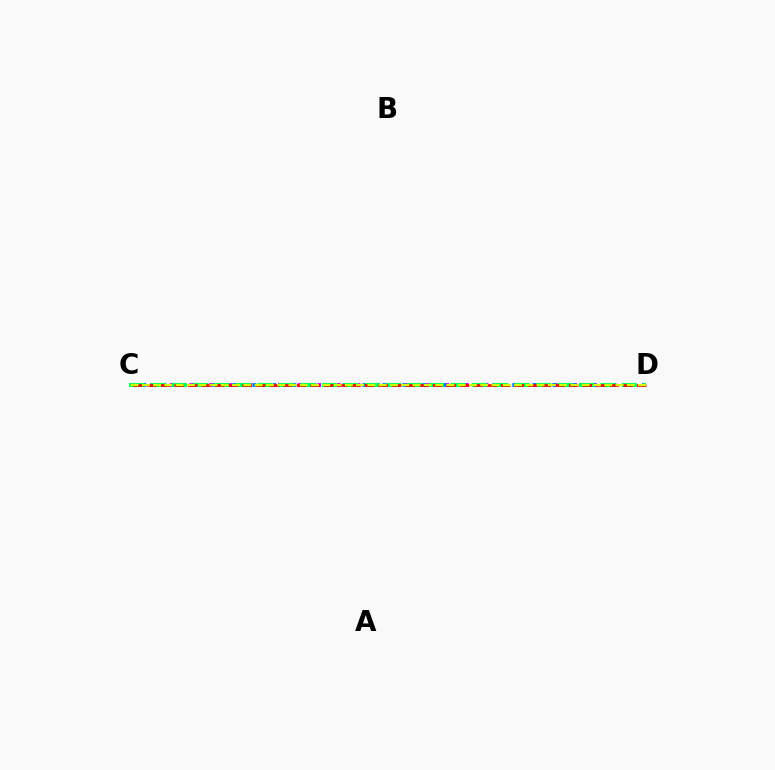{('C', 'D'): [{'color': '#b900ff', 'line_style': 'dotted', 'thickness': 2.68}, {'color': '#0074ff', 'line_style': 'dotted', 'thickness': 2.72}, {'color': '#00ff5c', 'line_style': 'dashed', 'thickness': 2.91}, {'color': '#ff0000', 'line_style': 'dashed', 'thickness': 1.85}, {'color': '#d1ff00', 'line_style': 'dashed', 'thickness': 1.53}]}